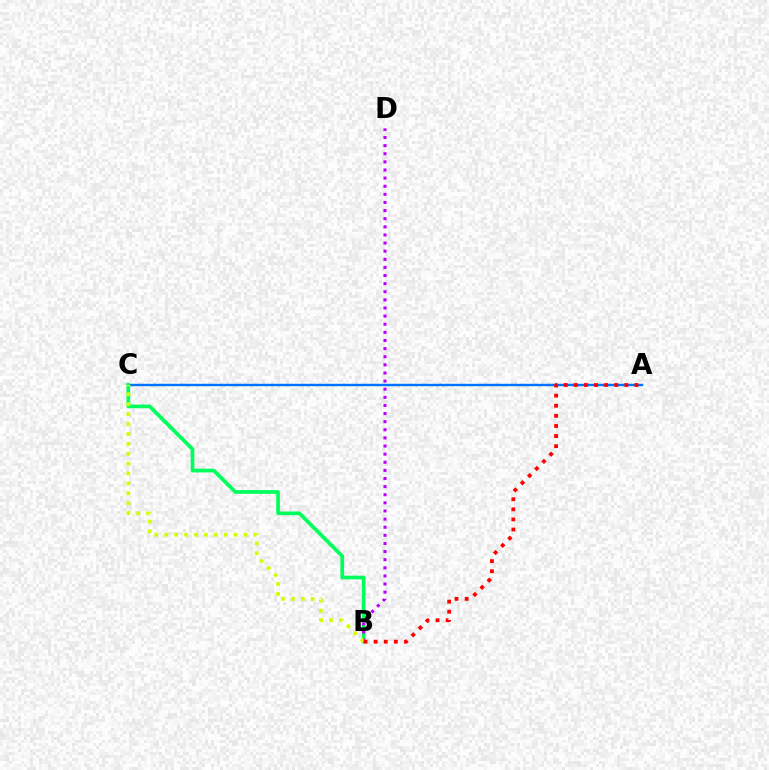{('A', 'C'): [{'color': '#0074ff', 'line_style': 'solid', 'thickness': 1.74}], ('B', 'C'): [{'color': '#00ff5c', 'line_style': 'solid', 'thickness': 2.65}, {'color': '#d1ff00', 'line_style': 'dotted', 'thickness': 2.69}], ('B', 'D'): [{'color': '#b900ff', 'line_style': 'dotted', 'thickness': 2.21}], ('A', 'B'): [{'color': '#ff0000', 'line_style': 'dotted', 'thickness': 2.75}]}